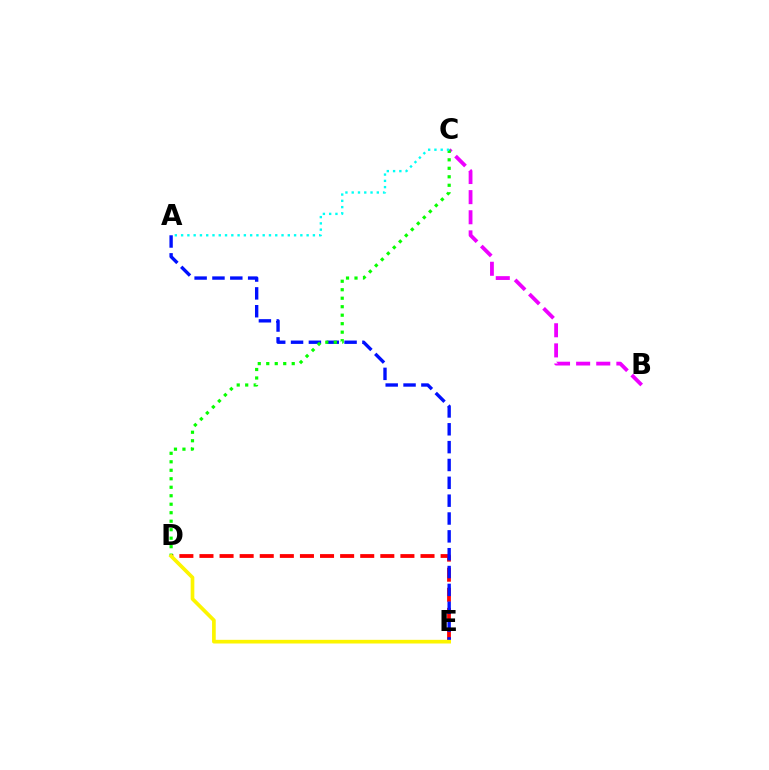{('D', 'E'): [{'color': '#ff0000', 'line_style': 'dashed', 'thickness': 2.73}, {'color': '#fcf500', 'line_style': 'solid', 'thickness': 2.65}], ('A', 'E'): [{'color': '#0010ff', 'line_style': 'dashed', 'thickness': 2.42}], ('B', 'C'): [{'color': '#ee00ff', 'line_style': 'dashed', 'thickness': 2.73}], ('C', 'D'): [{'color': '#08ff00', 'line_style': 'dotted', 'thickness': 2.31}], ('A', 'C'): [{'color': '#00fff6', 'line_style': 'dotted', 'thickness': 1.71}]}